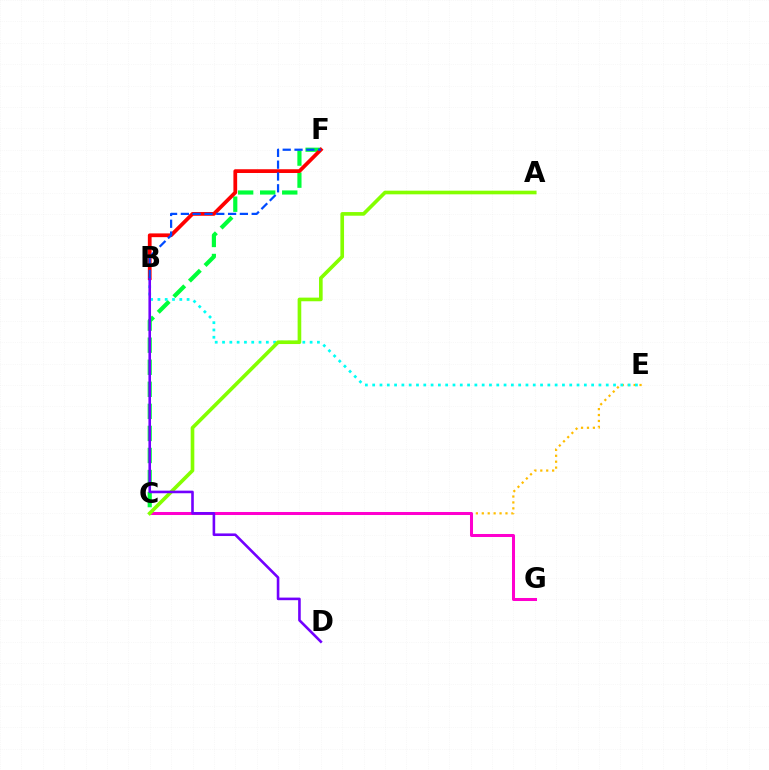{('C', 'E'): [{'color': '#ffbd00', 'line_style': 'dotted', 'thickness': 1.61}], ('C', 'F'): [{'color': '#00ff39', 'line_style': 'dashed', 'thickness': 3.0}], ('B', 'E'): [{'color': '#00fff6', 'line_style': 'dotted', 'thickness': 1.98}], ('B', 'F'): [{'color': '#ff0000', 'line_style': 'solid', 'thickness': 2.7}, {'color': '#004bff', 'line_style': 'dashed', 'thickness': 1.6}], ('C', 'G'): [{'color': '#ff00cf', 'line_style': 'solid', 'thickness': 2.18}], ('A', 'C'): [{'color': '#84ff00', 'line_style': 'solid', 'thickness': 2.63}], ('B', 'D'): [{'color': '#7200ff', 'line_style': 'solid', 'thickness': 1.87}]}